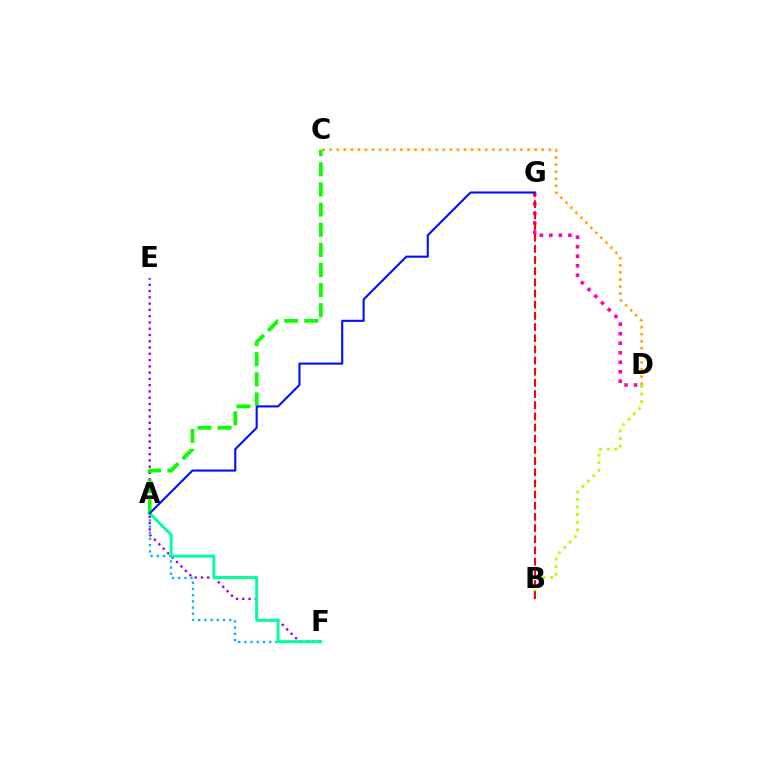{('D', 'G'): [{'color': '#ff00bd', 'line_style': 'dotted', 'thickness': 2.59}], ('B', 'D'): [{'color': '#b3ff00', 'line_style': 'dotted', 'thickness': 2.07}], ('A', 'F'): [{'color': '#00b5ff', 'line_style': 'dotted', 'thickness': 1.68}, {'color': '#00ff9d', 'line_style': 'solid', 'thickness': 2.11}], ('C', 'D'): [{'color': '#ffa500', 'line_style': 'dotted', 'thickness': 1.92}], ('E', 'F'): [{'color': '#9b00ff', 'line_style': 'dotted', 'thickness': 1.7}], ('B', 'G'): [{'color': '#ff0000', 'line_style': 'dashed', 'thickness': 1.52}], ('A', 'C'): [{'color': '#08ff00', 'line_style': 'dashed', 'thickness': 2.73}], ('A', 'G'): [{'color': '#0010ff', 'line_style': 'solid', 'thickness': 1.52}]}